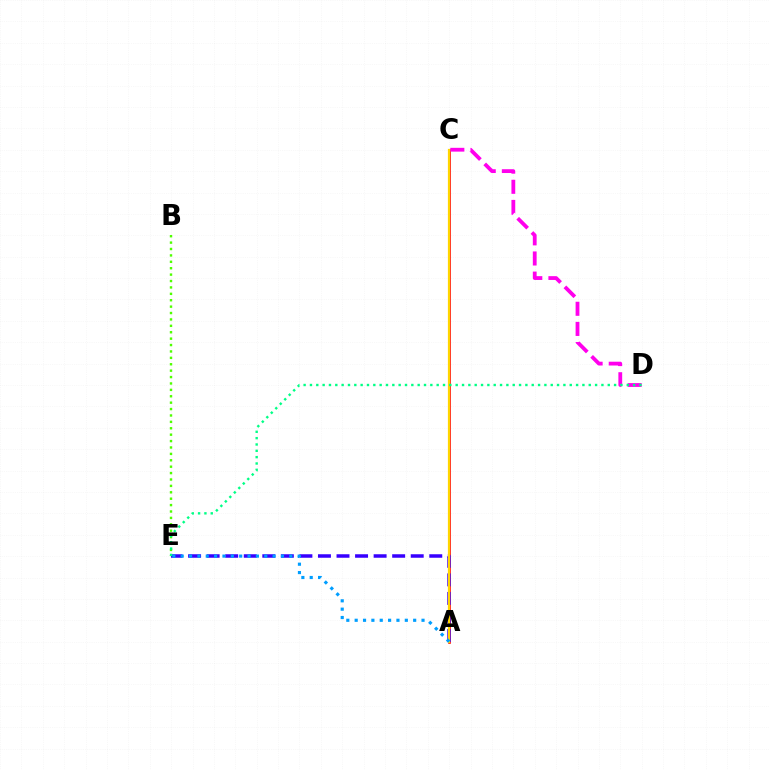{('A', 'C'): [{'color': '#ff0000', 'line_style': 'solid', 'thickness': 1.89}, {'color': '#ffd500', 'line_style': 'solid', 'thickness': 1.6}], ('C', 'D'): [{'color': '#ff00ed', 'line_style': 'dashed', 'thickness': 2.74}], ('B', 'E'): [{'color': '#4fff00', 'line_style': 'dotted', 'thickness': 1.74}], ('A', 'E'): [{'color': '#3700ff', 'line_style': 'dashed', 'thickness': 2.52}, {'color': '#009eff', 'line_style': 'dotted', 'thickness': 2.27}], ('D', 'E'): [{'color': '#00ff86', 'line_style': 'dotted', 'thickness': 1.72}]}